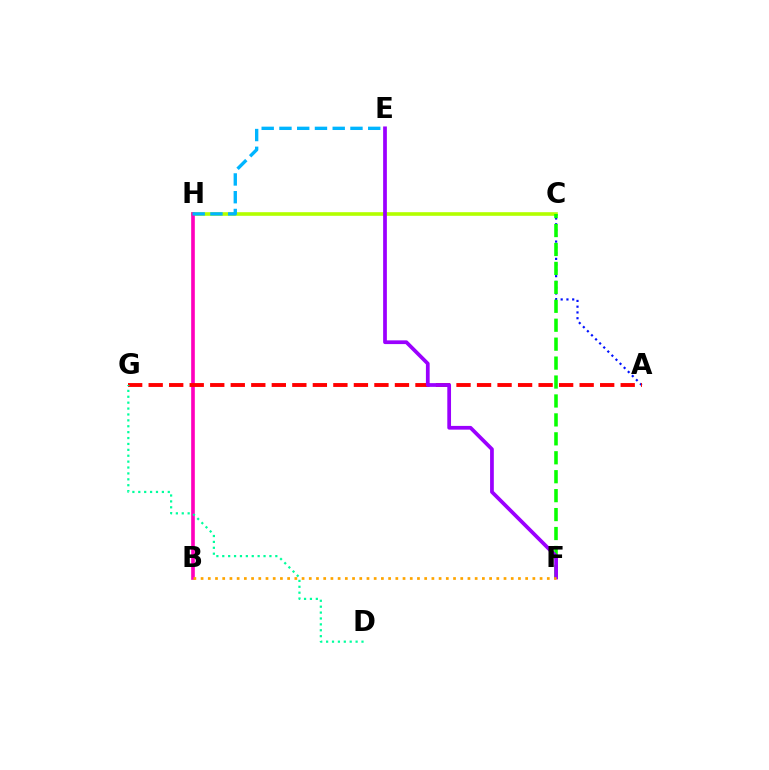{('A', 'C'): [{'color': '#0010ff', 'line_style': 'dotted', 'thickness': 1.57}], ('C', 'H'): [{'color': '#b3ff00', 'line_style': 'solid', 'thickness': 2.61}], ('B', 'H'): [{'color': '#ff00bd', 'line_style': 'solid', 'thickness': 2.62}], ('A', 'G'): [{'color': '#ff0000', 'line_style': 'dashed', 'thickness': 2.79}], ('C', 'F'): [{'color': '#08ff00', 'line_style': 'dashed', 'thickness': 2.57}], ('E', 'F'): [{'color': '#9b00ff', 'line_style': 'solid', 'thickness': 2.69}], ('B', 'F'): [{'color': '#ffa500', 'line_style': 'dotted', 'thickness': 1.96}], ('D', 'G'): [{'color': '#00ff9d', 'line_style': 'dotted', 'thickness': 1.6}], ('E', 'H'): [{'color': '#00b5ff', 'line_style': 'dashed', 'thickness': 2.41}]}